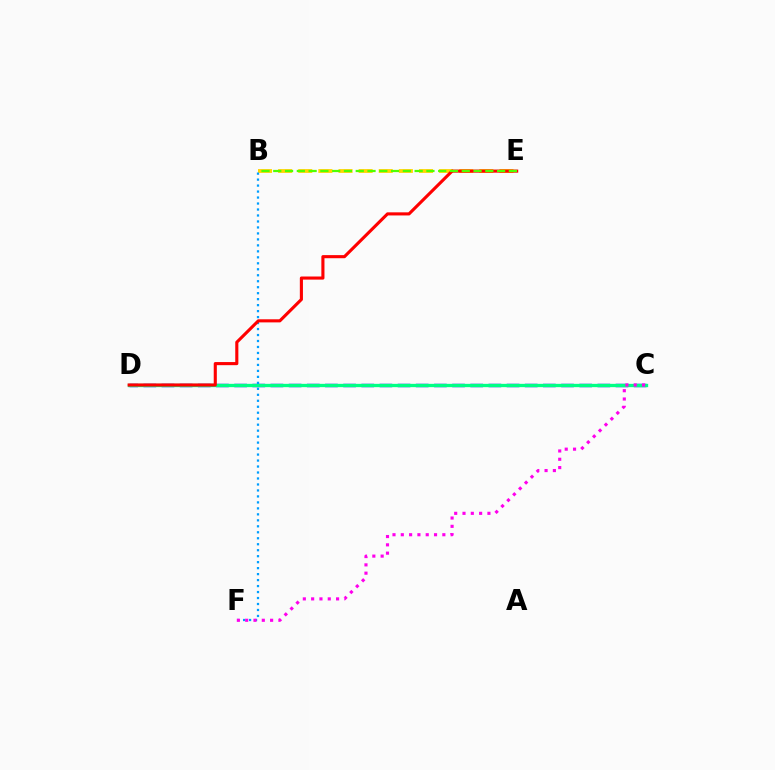{('B', 'E'): [{'color': '#ffd500', 'line_style': 'dashed', 'thickness': 2.73}, {'color': '#4fff00', 'line_style': 'dashed', 'thickness': 1.6}], ('C', 'D'): [{'color': '#3700ff', 'line_style': 'dashed', 'thickness': 2.47}, {'color': '#00ff86', 'line_style': 'solid', 'thickness': 2.39}], ('B', 'F'): [{'color': '#009eff', 'line_style': 'dotted', 'thickness': 1.62}], ('C', 'F'): [{'color': '#ff00ed', 'line_style': 'dotted', 'thickness': 2.26}], ('D', 'E'): [{'color': '#ff0000', 'line_style': 'solid', 'thickness': 2.24}]}